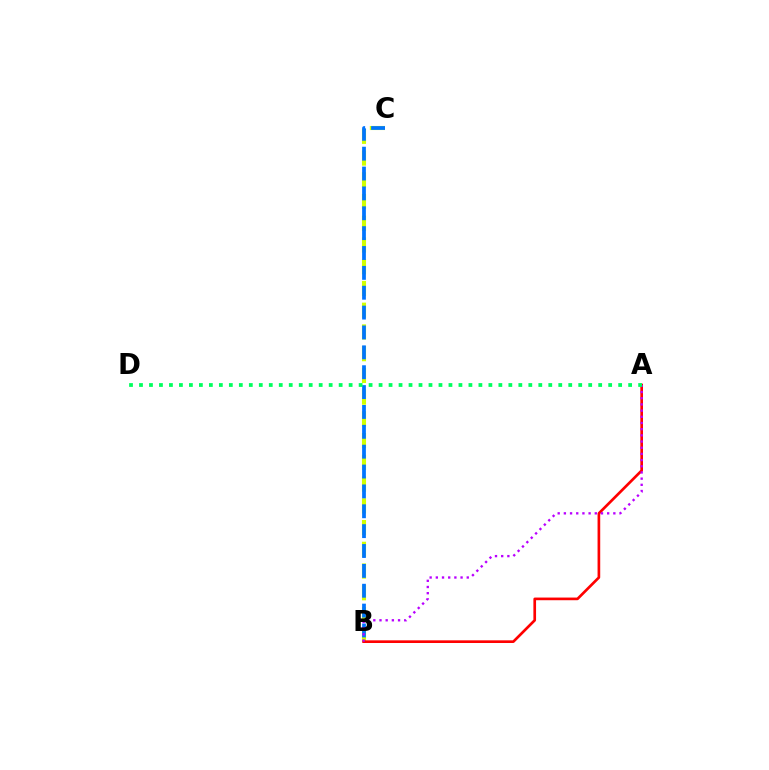{('B', 'C'): [{'color': '#d1ff00', 'line_style': 'dashed', 'thickness': 2.95}, {'color': '#0074ff', 'line_style': 'dashed', 'thickness': 2.7}], ('A', 'B'): [{'color': '#ff0000', 'line_style': 'solid', 'thickness': 1.92}, {'color': '#b900ff', 'line_style': 'dotted', 'thickness': 1.68}], ('A', 'D'): [{'color': '#00ff5c', 'line_style': 'dotted', 'thickness': 2.71}]}